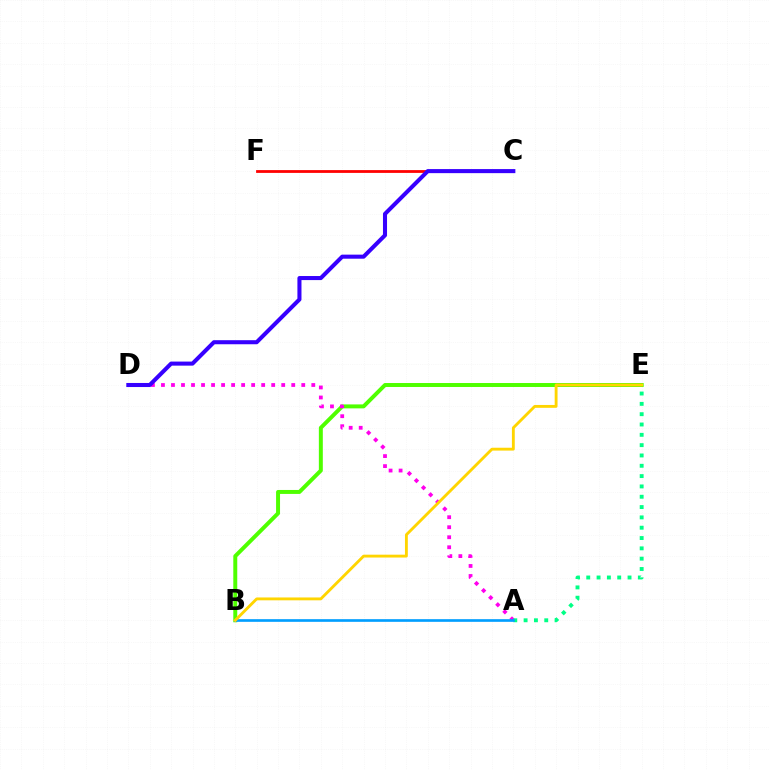{('B', 'E'): [{'color': '#4fff00', 'line_style': 'solid', 'thickness': 2.85}, {'color': '#ffd500', 'line_style': 'solid', 'thickness': 2.06}], ('A', 'D'): [{'color': '#ff00ed', 'line_style': 'dotted', 'thickness': 2.72}], ('A', 'E'): [{'color': '#00ff86', 'line_style': 'dotted', 'thickness': 2.8}], ('A', 'B'): [{'color': '#009eff', 'line_style': 'solid', 'thickness': 1.91}], ('C', 'F'): [{'color': '#ff0000', 'line_style': 'solid', 'thickness': 2.01}], ('C', 'D'): [{'color': '#3700ff', 'line_style': 'solid', 'thickness': 2.93}]}